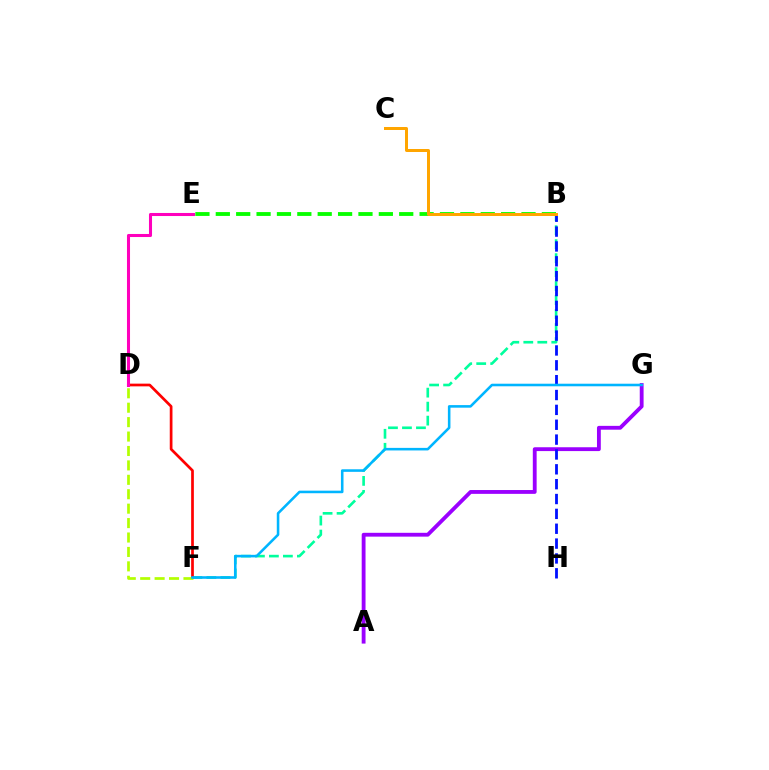{('B', 'F'): [{'color': '#00ff9d', 'line_style': 'dashed', 'thickness': 1.9}], ('D', 'F'): [{'color': '#ff0000', 'line_style': 'solid', 'thickness': 1.95}, {'color': '#b3ff00', 'line_style': 'dashed', 'thickness': 1.96}], ('A', 'G'): [{'color': '#9b00ff', 'line_style': 'solid', 'thickness': 2.76}], ('B', 'E'): [{'color': '#08ff00', 'line_style': 'dashed', 'thickness': 2.77}], ('B', 'H'): [{'color': '#0010ff', 'line_style': 'dashed', 'thickness': 2.02}], ('D', 'E'): [{'color': '#ff00bd', 'line_style': 'solid', 'thickness': 2.2}], ('F', 'G'): [{'color': '#00b5ff', 'line_style': 'solid', 'thickness': 1.85}], ('B', 'C'): [{'color': '#ffa500', 'line_style': 'solid', 'thickness': 2.15}]}